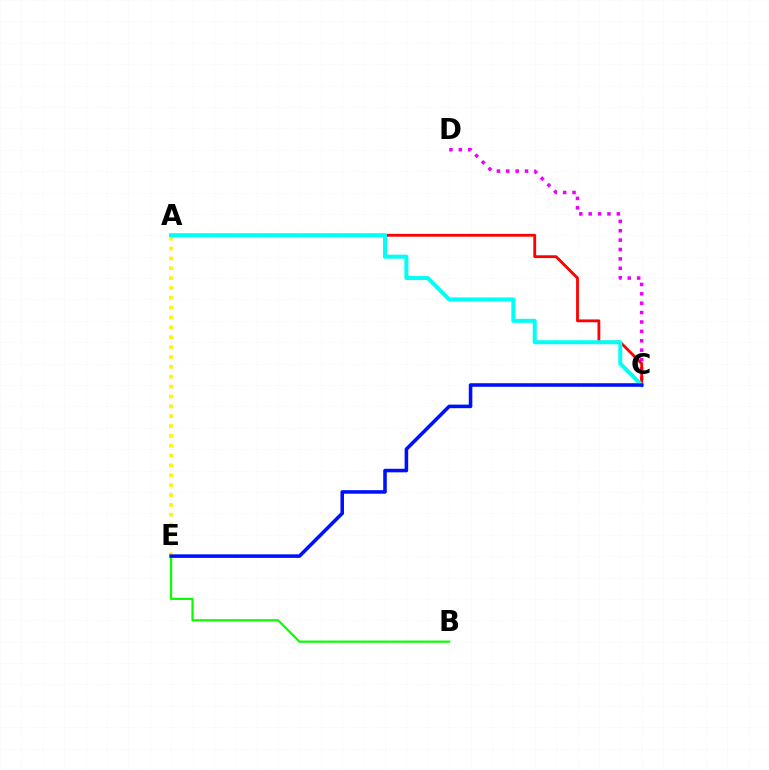{('C', 'D'): [{'color': '#ee00ff', 'line_style': 'dotted', 'thickness': 2.55}], ('A', 'E'): [{'color': '#fcf500', 'line_style': 'dotted', 'thickness': 2.68}], ('A', 'C'): [{'color': '#ff0000', 'line_style': 'solid', 'thickness': 2.03}, {'color': '#00fff6', 'line_style': 'solid', 'thickness': 2.88}], ('B', 'E'): [{'color': '#08ff00', 'line_style': 'solid', 'thickness': 1.59}], ('C', 'E'): [{'color': '#0010ff', 'line_style': 'solid', 'thickness': 2.56}]}